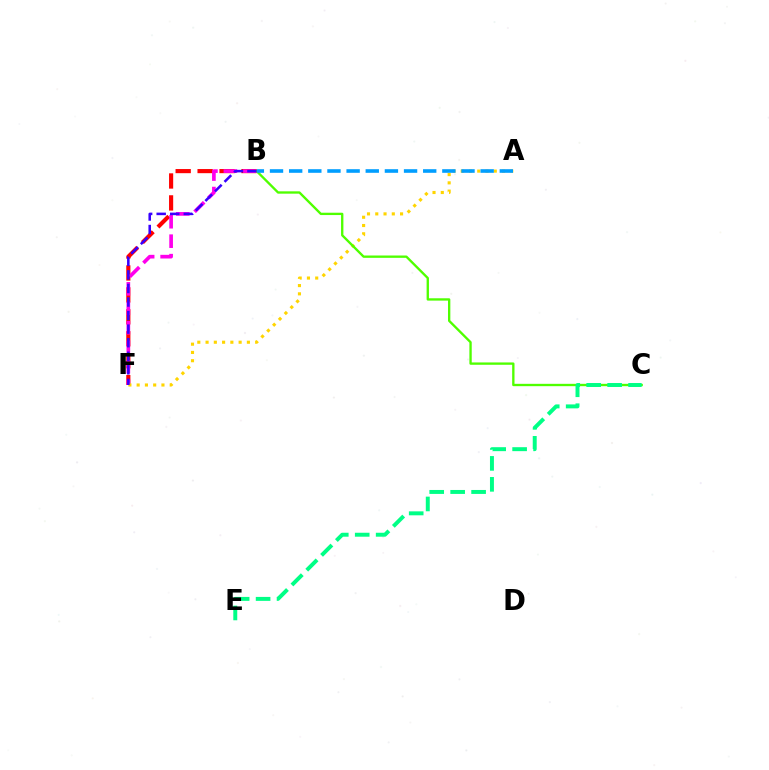{('B', 'F'): [{'color': '#ff0000', 'line_style': 'dashed', 'thickness': 2.98}, {'color': '#ff00ed', 'line_style': 'dashed', 'thickness': 2.65}, {'color': '#3700ff', 'line_style': 'dashed', 'thickness': 1.84}], ('A', 'F'): [{'color': '#ffd500', 'line_style': 'dotted', 'thickness': 2.25}], ('B', 'C'): [{'color': '#4fff00', 'line_style': 'solid', 'thickness': 1.69}], ('C', 'E'): [{'color': '#00ff86', 'line_style': 'dashed', 'thickness': 2.85}], ('A', 'B'): [{'color': '#009eff', 'line_style': 'dashed', 'thickness': 2.6}]}